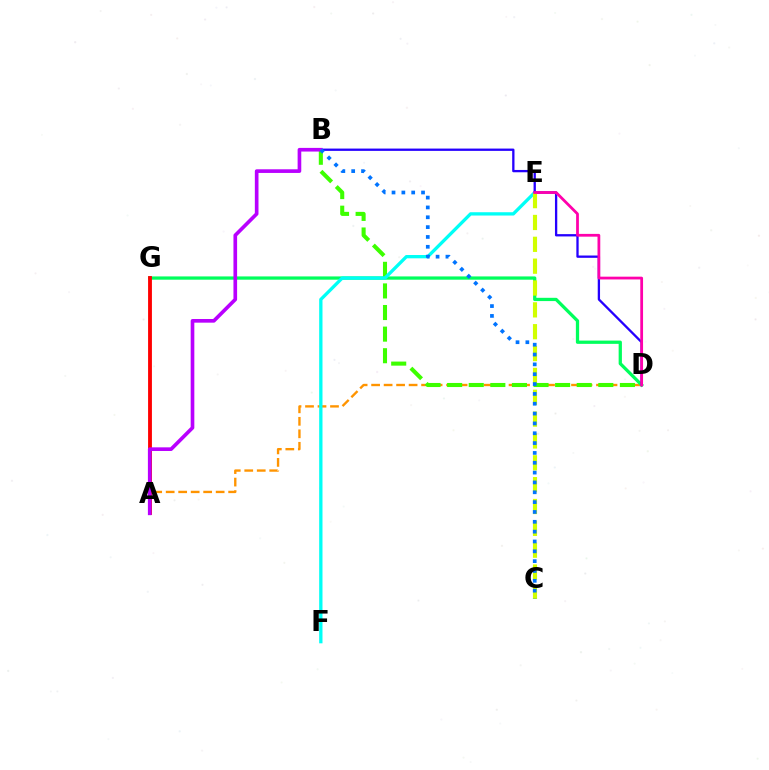{('A', 'D'): [{'color': '#ff9400', 'line_style': 'dashed', 'thickness': 1.7}], ('B', 'D'): [{'color': '#3dff00', 'line_style': 'dashed', 'thickness': 2.93}, {'color': '#2500ff', 'line_style': 'solid', 'thickness': 1.66}], ('D', 'G'): [{'color': '#00ff5c', 'line_style': 'solid', 'thickness': 2.35}], ('E', 'F'): [{'color': '#00fff6', 'line_style': 'solid', 'thickness': 2.38}], ('A', 'G'): [{'color': '#ff0000', 'line_style': 'solid', 'thickness': 2.76}], ('C', 'E'): [{'color': '#d1ff00', 'line_style': 'dashed', 'thickness': 2.97}], ('A', 'B'): [{'color': '#b900ff', 'line_style': 'solid', 'thickness': 2.63}], ('D', 'E'): [{'color': '#ff00ac', 'line_style': 'solid', 'thickness': 1.99}], ('B', 'C'): [{'color': '#0074ff', 'line_style': 'dotted', 'thickness': 2.67}]}